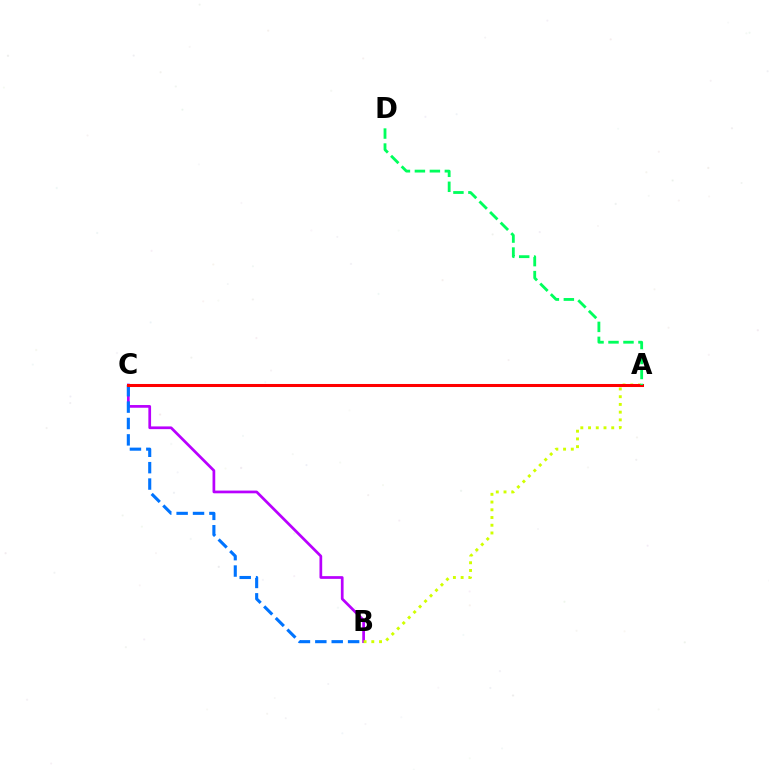{('B', 'C'): [{'color': '#b900ff', 'line_style': 'solid', 'thickness': 1.96}, {'color': '#0074ff', 'line_style': 'dashed', 'thickness': 2.23}], ('A', 'B'): [{'color': '#d1ff00', 'line_style': 'dotted', 'thickness': 2.1}], ('A', 'C'): [{'color': '#ff0000', 'line_style': 'solid', 'thickness': 2.19}], ('A', 'D'): [{'color': '#00ff5c', 'line_style': 'dashed', 'thickness': 2.04}]}